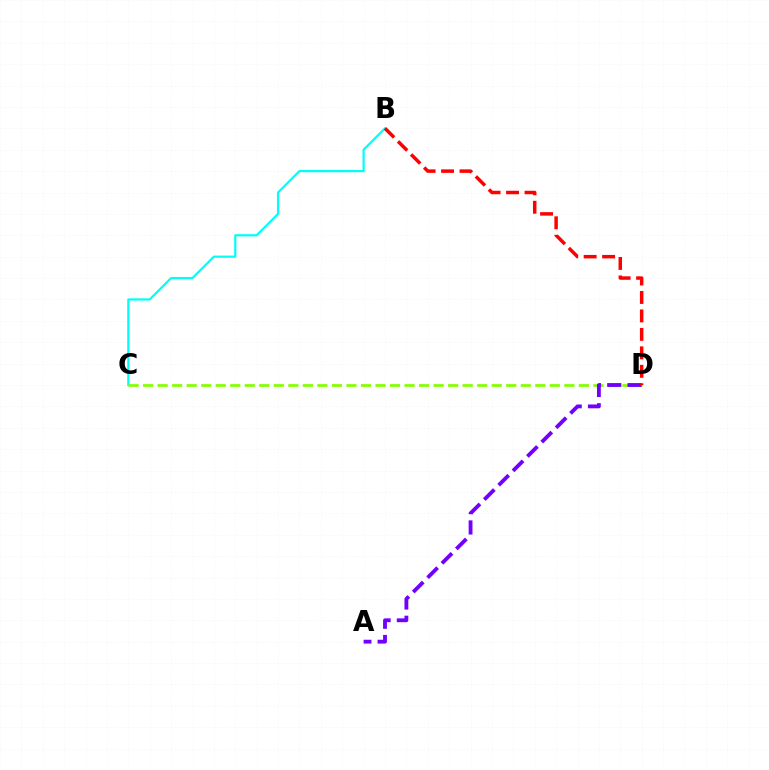{('B', 'C'): [{'color': '#00fff6', 'line_style': 'solid', 'thickness': 1.59}], ('C', 'D'): [{'color': '#84ff00', 'line_style': 'dashed', 'thickness': 1.97}], ('A', 'D'): [{'color': '#7200ff', 'line_style': 'dashed', 'thickness': 2.76}], ('B', 'D'): [{'color': '#ff0000', 'line_style': 'dashed', 'thickness': 2.51}]}